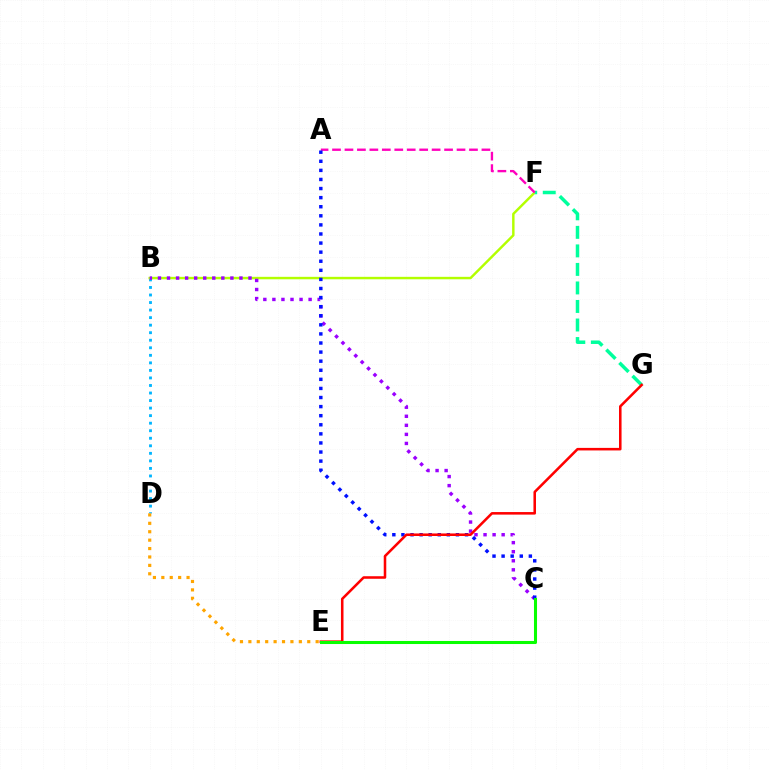{('B', 'D'): [{'color': '#00b5ff', 'line_style': 'dotted', 'thickness': 2.05}], ('B', 'F'): [{'color': '#b3ff00', 'line_style': 'solid', 'thickness': 1.76}], ('F', 'G'): [{'color': '#00ff9d', 'line_style': 'dashed', 'thickness': 2.52}], ('A', 'F'): [{'color': '#ff00bd', 'line_style': 'dashed', 'thickness': 1.69}], ('D', 'E'): [{'color': '#ffa500', 'line_style': 'dotted', 'thickness': 2.29}], ('B', 'C'): [{'color': '#9b00ff', 'line_style': 'dotted', 'thickness': 2.46}], ('A', 'C'): [{'color': '#0010ff', 'line_style': 'dotted', 'thickness': 2.47}], ('E', 'G'): [{'color': '#ff0000', 'line_style': 'solid', 'thickness': 1.84}], ('C', 'E'): [{'color': '#08ff00', 'line_style': 'solid', 'thickness': 2.2}]}